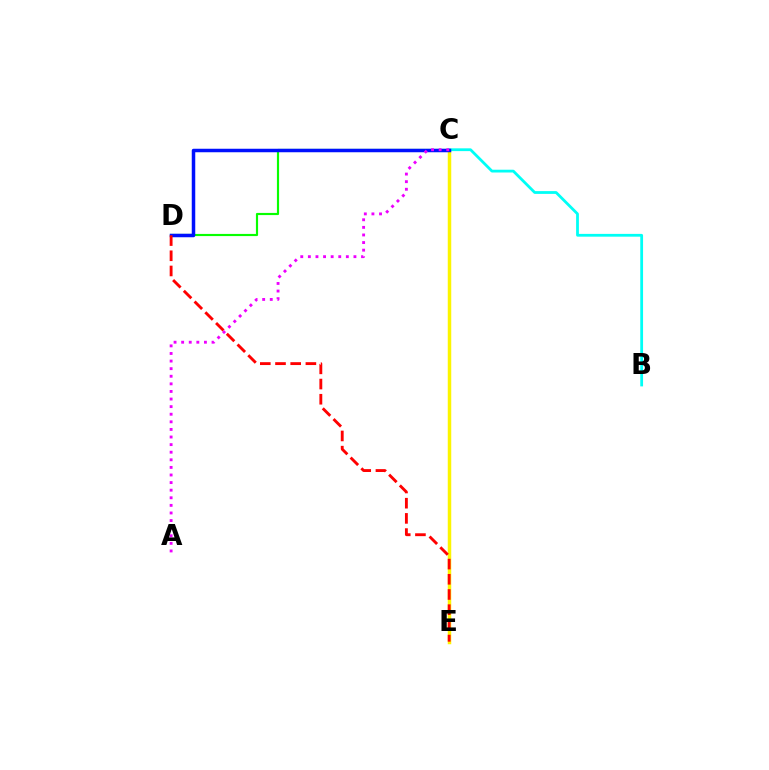{('C', 'E'): [{'color': '#fcf500', 'line_style': 'solid', 'thickness': 2.51}], ('C', 'D'): [{'color': '#08ff00', 'line_style': 'solid', 'thickness': 1.56}, {'color': '#0010ff', 'line_style': 'solid', 'thickness': 2.52}], ('B', 'C'): [{'color': '#00fff6', 'line_style': 'solid', 'thickness': 2.01}], ('D', 'E'): [{'color': '#ff0000', 'line_style': 'dashed', 'thickness': 2.06}], ('A', 'C'): [{'color': '#ee00ff', 'line_style': 'dotted', 'thickness': 2.06}]}